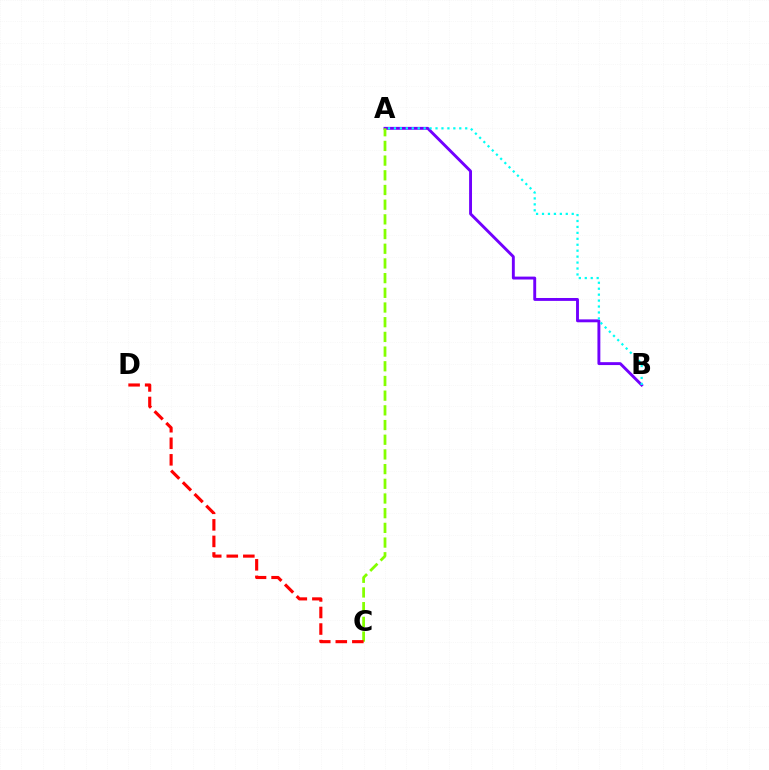{('A', 'B'): [{'color': '#7200ff', 'line_style': 'solid', 'thickness': 2.09}, {'color': '#00fff6', 'line_style': 'dotted', 'thickness': 1.61}], ('A', 'C'): [{'color': '#84ff00', 'line_style': 'dashed', 'thickness': 2.0}], ('C', 'D'): [{'color': '#ff0000', 'line_style': 'dashed', 'thickness': 2.25}]}